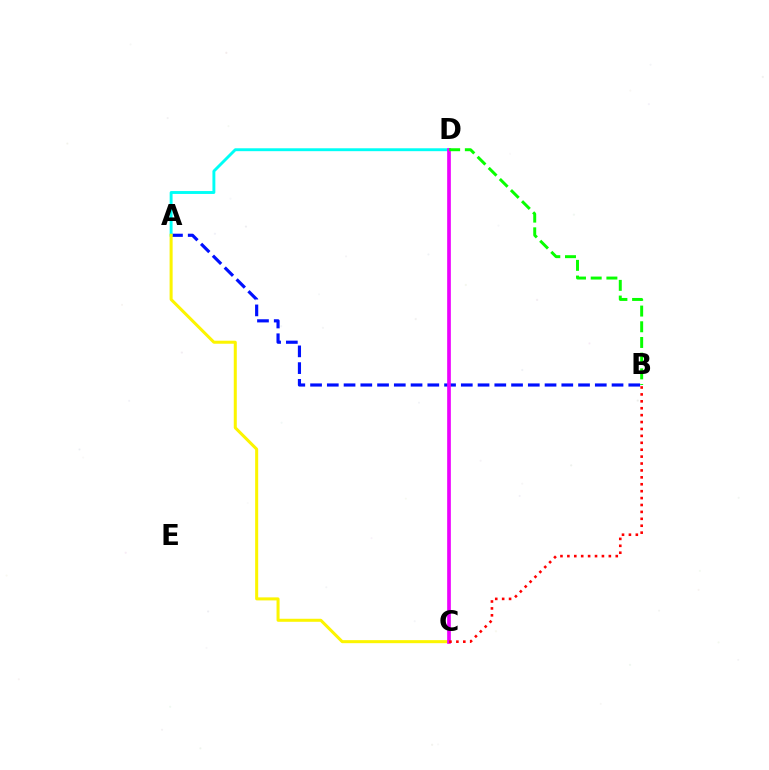{('A', 'B'): [{'color': '#0010ff', 'line_style': 'dashed', 'thickness': 2.28}], ('A', 'D'): [{'color': '#00fff6', 'line_style': 'solid', 'thickness': 2.09}], ('A', 'C'): [{'color': '#fcf500', 'line_style': 'solid', 'thickness': 2.18}], ('C', 'D'): [{'color': '#ee00ff', 'line_style': 'solid', 'thickness': 2.64}], ('B', 'D'): [{'color': '#08ff00', 'line_style': 'dashed', 'thickness': 2.13}], ('B', 'C'): [{'color': '#ff0000', 'line_style': 'dotted', 'thickness': 1.88}]}